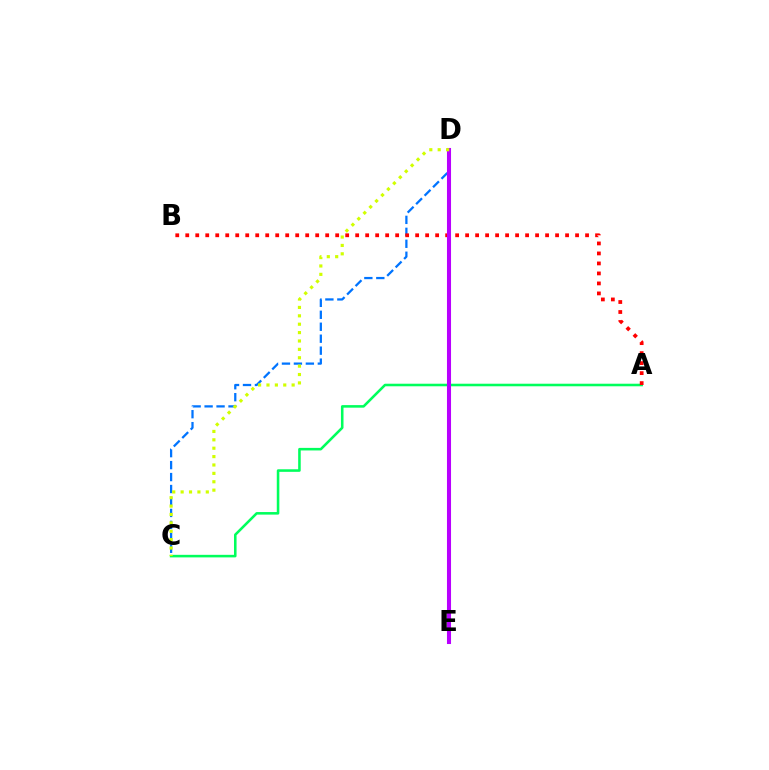{('C', 'D'): [{'color': '#0074ff', 'line_style': 'dashed', 'thickness': 1.62}, {'color': '#d1ff00', 'line_style': 'dotted', 'thickness': 2.28}], ('A', 'C'): [{'color': '#00ff5c', 'line_style': 'solid', 'thickness': 1.84}], ('A', 'B'): [{'color': '#ff0000', 'line_style': 'dotted', 'thickness': 2.72}], ('D', 'E'): [{'color': '#b900ff', 'line_style': 'solid', 'thickness': 2.92}]}